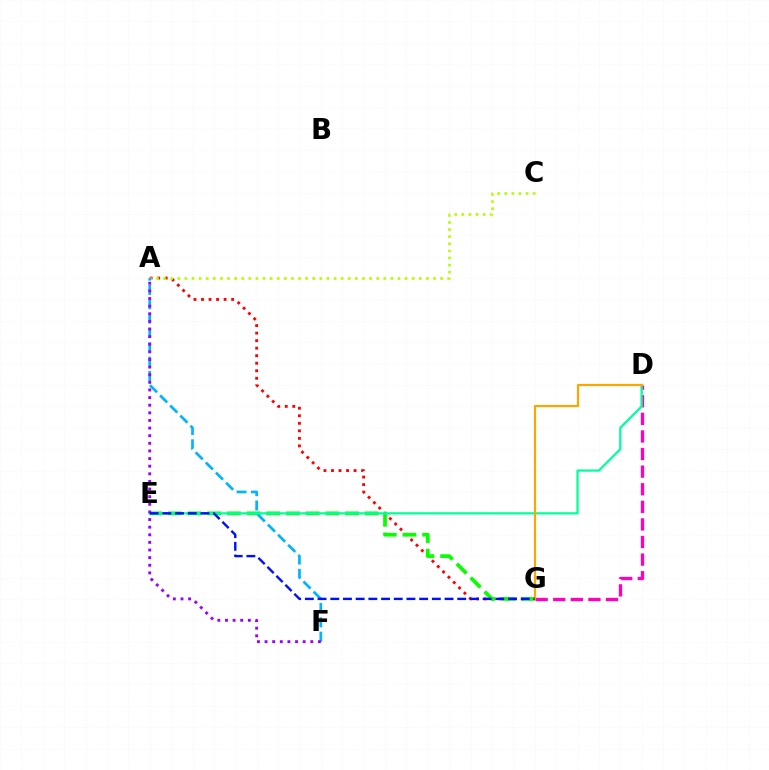{('A', 'G'): [{'color': '#ff0000', 'line_style': 'dotted', 'thickness': 2.05}], ('A', 'C'): [{'color': '#b3ff00', 'line_style': 'dotted', 'thickness': 1.93}], ('D', 'G'): [{'color': '#ff00bd', 'line_style': 'dashed', 'thickness': 2.39}, {'color': '#ffa500', 'line_style': 'solid', 'thickness': 1.58}], ('E', 'G'): [{'color': '#08ff00', 'line_style': 'dashed', 'thickness': 2.68}, {'color': '#0010ff', 'line_style': 'dashed', 'thickness': 1.73}], ('A', 'F'): [{'color': '#00b5ff', 'line_style': 'dashed', 'thickness': 1.95}, {'color': '#9b00ff', 'line_style': 'dotted', 'thickness': 2.07}], ('D', 'E'): [{'color': '#00ff9d', 'line_style': 'solid', 'thickness': 1.61}]}